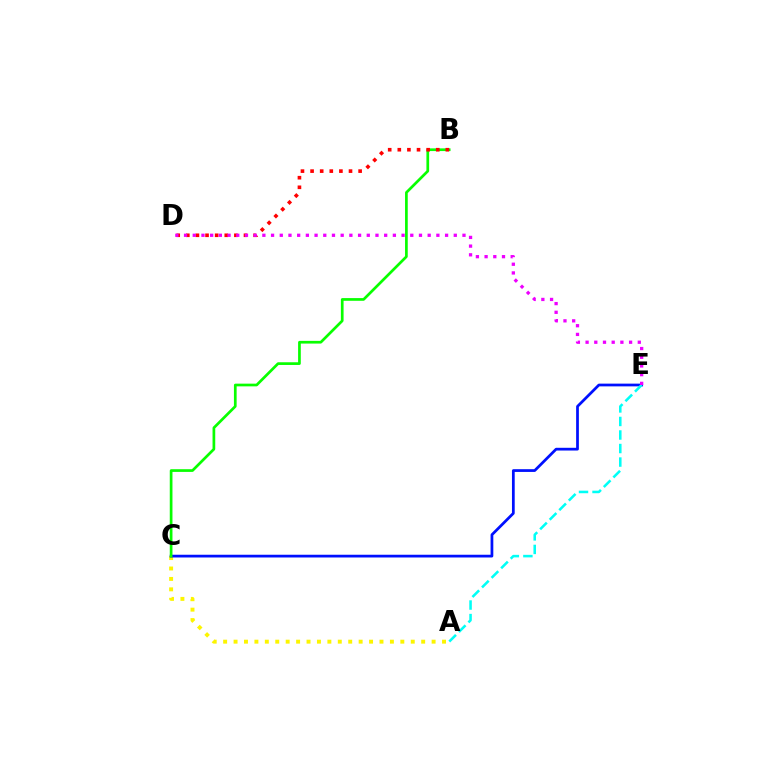{('A', 'C'): [{'color': '#fcf500', 'line_style': 'dotted', 'thickness': 2.83}], ('C', 'E'): [{'color': '#0010ff', 'line_style': 'solid', 'thickness': 1.98}], ('A', 'E'): [{'color': '#00fff6', 'line_style': 'dashed', 'thickness': 1.84}], ('B', 'C'): [{'color': '#08ff00', 'line_style': 'solid', 'thickness': 1.95}], ('B', 'D'): [{'color': '#ff0000', 'line_style': 'dotted', 'thickness': 2.61}], ('D', 'E'): [{'color': '#ee00ff', 'line_style': 'dotted', 'thickness': 2.36}]}